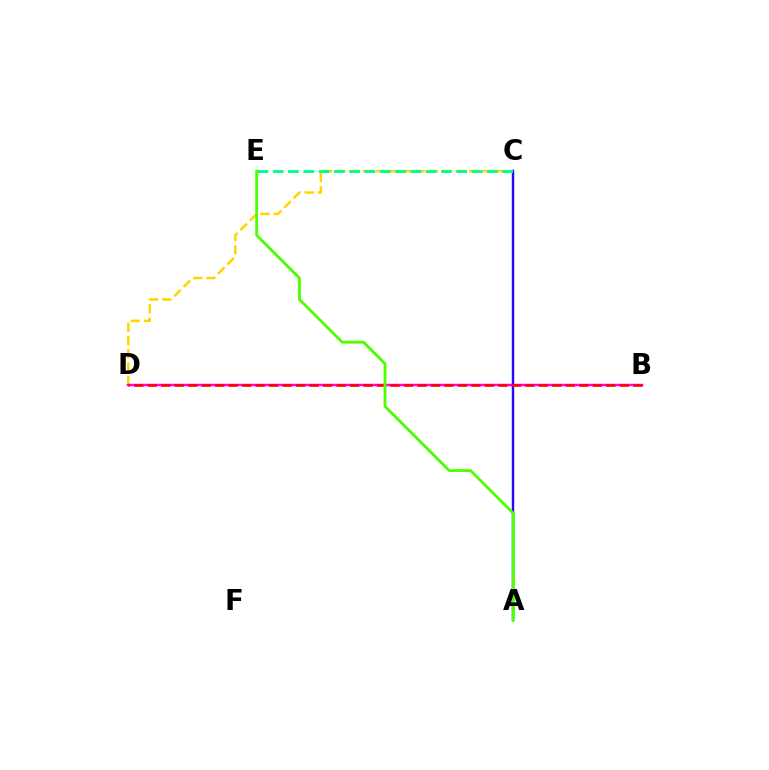{('C', 'D'): [{'color': '#ffd500', 'line_style': 'dashed', 'thickness': 1.8}], ('A', 'C'): [{'color': '#009eff', 'line_style': 'solid', 'thickness': 1.73}, {'color': '#3700ff', 'line_style': 'solid', 'thickness': 1.58}], ('B', 'D'): [{'color': '#ff00ed', 'line_style': 'solid', 'thickness': 1.77}, {'color': '#ff0000', 'line_style': 'dashed', 'thickness': 1.83}], ('C', 'E'): [{'color': '#00ff86', 'line_style': 'dashed', 'thickness': 2.08}], ('A', 'E'): [{'color': '#4fff00', 'line_style': 'solid', 'thickness': 2.06}]}